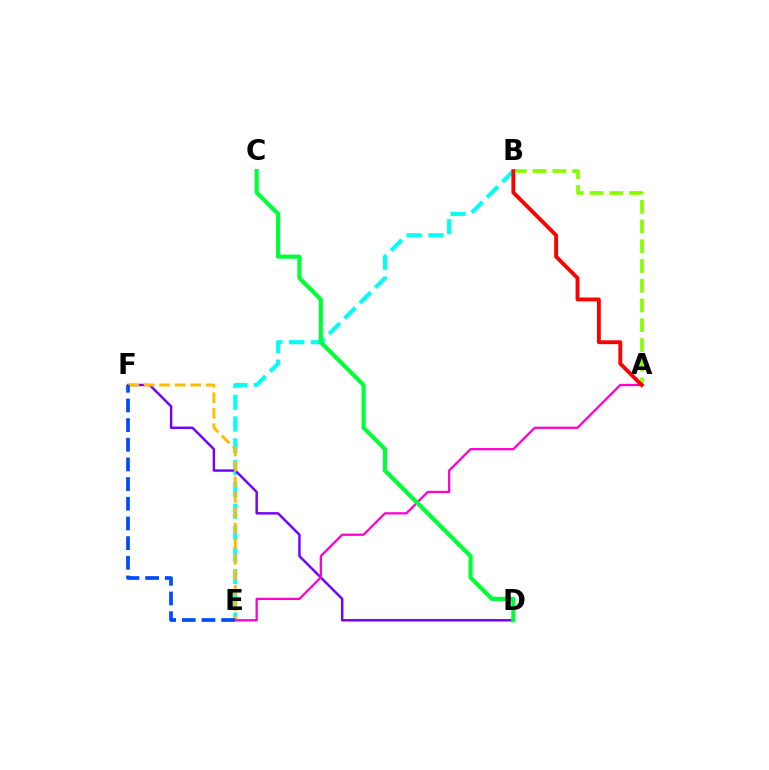{('B', 'E'): [{'color': '#00fff6', 'line_style': 'dashed', 'thickness': 2.96}], ('D', 'F'): [{'color': '#7200ff', 'line_style': 'solid', 'thickness': 1.75}], ('E', 'F'): [{'color': '#ffbd00', 'line_style': 'dashed', 'thickness': 2.1}, {'color': '#004bff', 'line_style': 'dashed', 'thickness': 2.67}], ('A', 'B'): [{'color': '#84ff00', 'line_style': 'dashed', 'thickness': 2.68}, {'color': '#ff0000', 'line_style': 'solid', 'thickness': 2.77}], ('A', 'E'): [{'color': '#ff00cf', 'line_style': 'solid', 'thickness': 1.64}], ('C', 'D'): [{'color': '#00ff39', 'line_style': 'solid', 'thickness': 3.0}]}